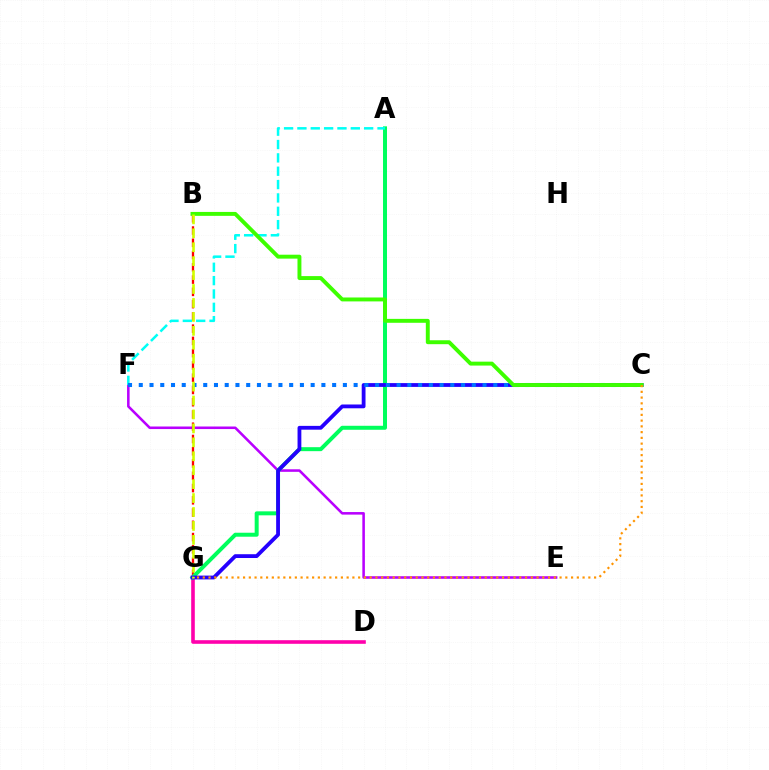{('E', 'F'): [{'color': '#b900ff', 'line_style': 'solid', 'thickness': 1.84}], ('B', 'G'): [{'color': '#ff0000', 'line_style': 'dashed', 'thickness': 1.67}, {'color': '#d1ff00', 'line_style': 'dashed', 'thickness': 1.89}], ('D', 'G'): [{'color': '#ff00ac', 'line_style': 'solid', 'thickness': 2.6}], ('A', 'G'): [{'color': '#00ff5c', 'line_style': 'solid', 'thickness': 2.87}], ('A', 'F'): [{'color': '#00fff6', 'line_style': 'dashed', 'thickness': 1.81}], ('C', 'G'): [{'color': '#2500ff', 'line_style': 'solid', 'thickness': 2.74}, {'color': '#ff9400', 'line_style': 'dotted', 'thickness': 1.56}], ('C', 'F'): [{'color': '#0074ff', 'line_style': 'dotted', 'thickness': 2.92}], ('B', 'C'): [{'color': '#3dff00', 'line_style': 'solid', 'thickness': 2.82}]}